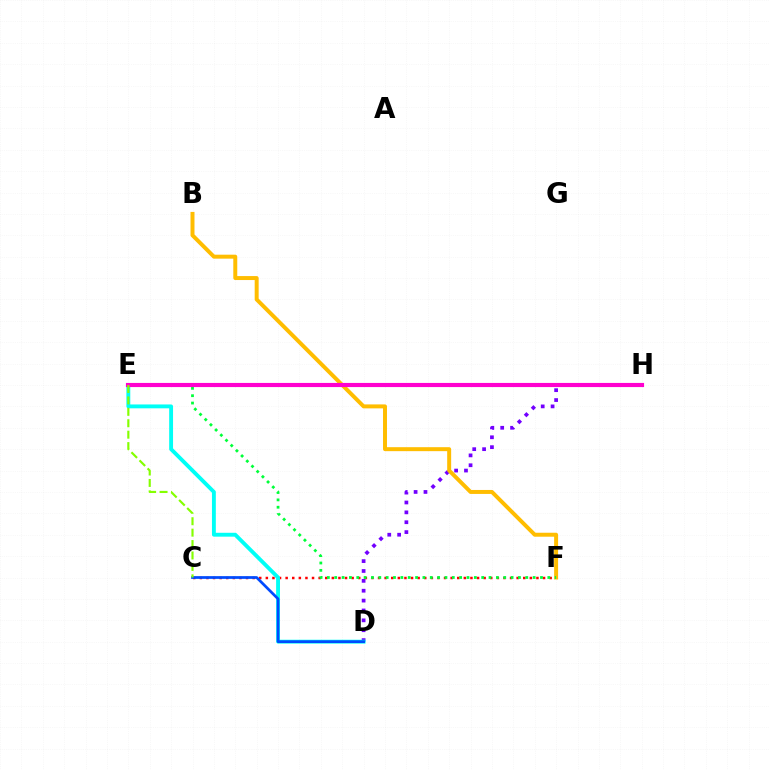{('D', 'H'): [{'color': '#7200ff', 'line_style': 'dotted', 'thickness': 2.68}], ('C', 'F'): [{'color': '#ff0000', 'line_style': 'dotted', 'thickness': 1.79}], ('B', 'F'): [{'color': '#ffbd00', 'line_style': 'solid', 'thickness': 2.86}], ('D', 'E'): [{'color': '#00fff6', 'line_style': 'solid', 'thickness': 2.79}], ('E', 'F'): [{'color': '#00ff39', 'line_style': 'dotted', 'thickness': 2.0}], ('C', 'D'): [{'color': '#004bff', 'line_style': 'solid', 'thickness': 1.97}], ('E', 'H'): [{'color': '#ff00cf', 'line_style': 'solid', 'thickness': 2.98}], ('C', 'E'): [{'color': '#84ff00', 'line_style': 'dashed', 'thickness': 1.55}]}